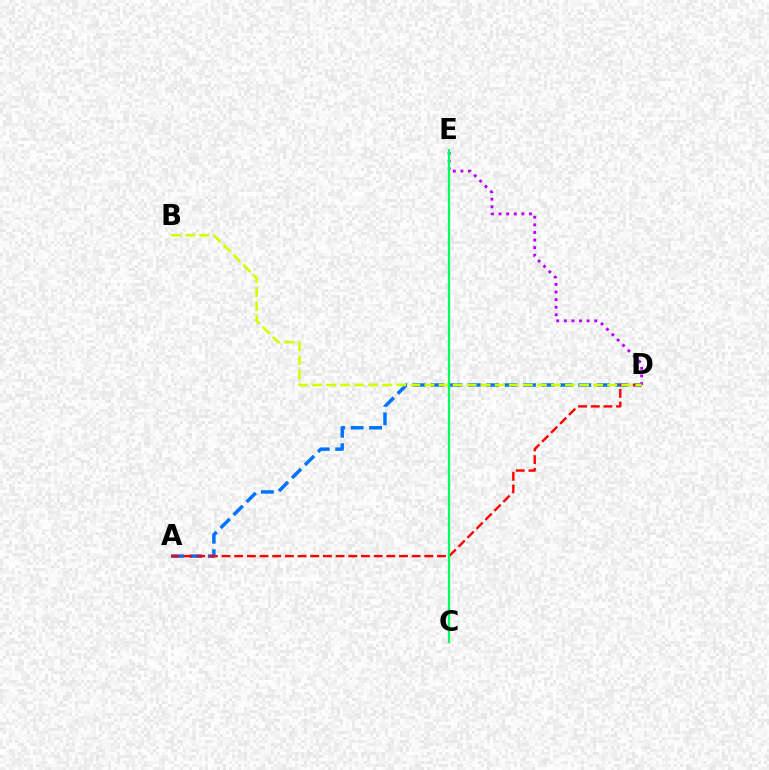{('D', 'E'): [{'color': '#b900ff', 'line_style': 'dotted', 'thickness': 2.07}], ('A', 'D'): [{'color': '#0074ff', 'line_style': 'dashed', 'thickness': 2.5}, {'color': '#ff0000', 'line_style': 'dashed', 'thickness': 1.72}], ('B', 'D'): [{'color': '#d1ff00', 'line_style': 'dashed', 'thickness': 1.91}], ('C', 'E'): [{'color': '#00ff5c', 'line_style': 'solid', 'thickness': 1.62}]}